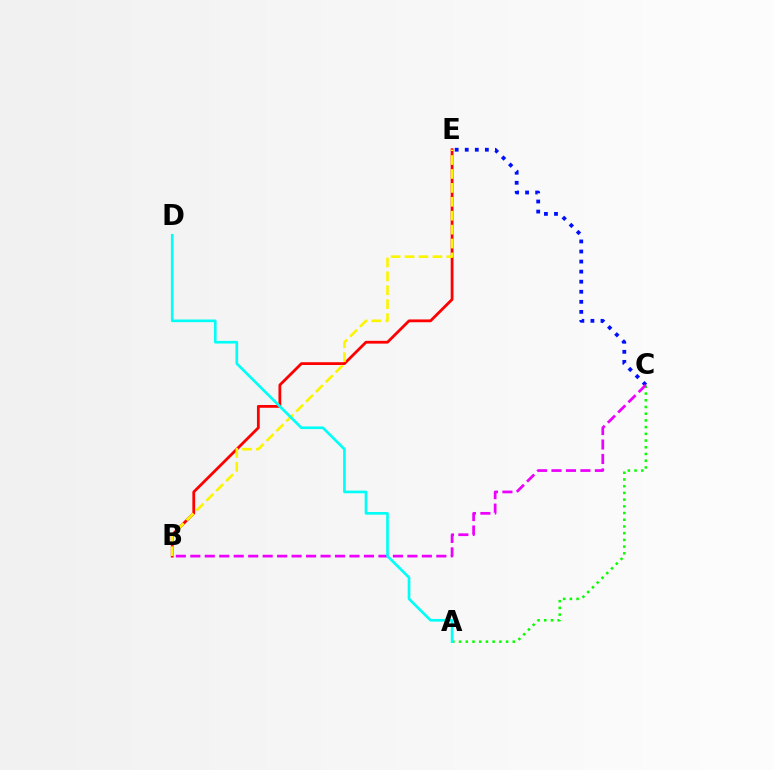{('C', 'E'): [{'color': '#0010ff', 'line_style': 'dotted', 'thickness': 2.73}], ('B', 'E'): [{'color': '#ff0000', 'line_style': 'solid', 'thickness': 2.01}, {'color': '#fcf500', 'line_style': 'dashed', 'thickness': 1.89}], ('A', 'C'): [{'color': '#08ff00', 'line_style': 'dotted', 'thickness': 1.82}], ('B', 'C'): [{'color': '#ee00ff', 'line_style': 'dashed', 'thickness': 1.97}], ('A', 'D'): [{'color': '#00fff6', 'line_style': 'solid', 'thickness': 1.92}]}